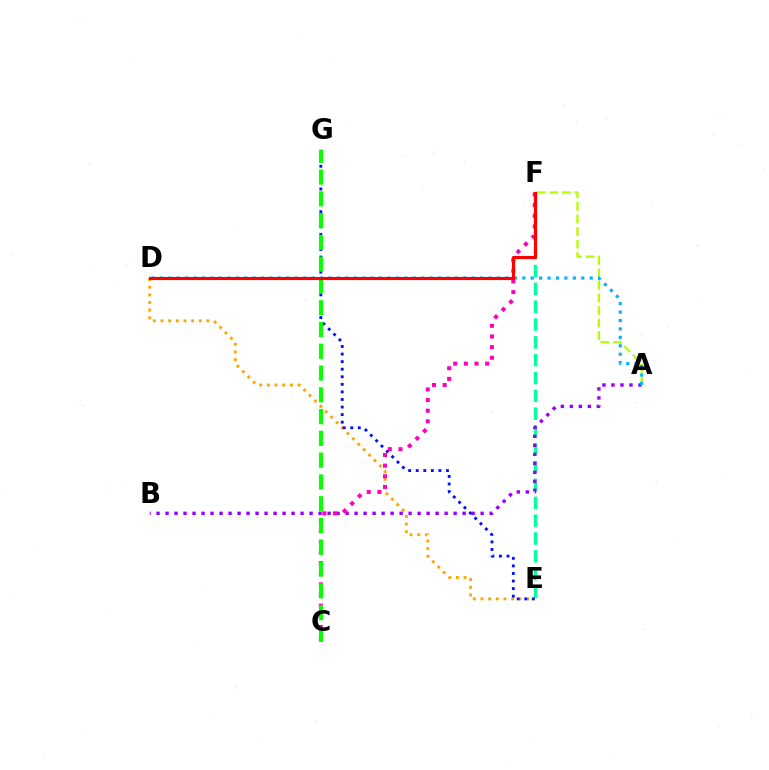{('A', 'F'): [{'color': '#b3ff00', 'line_style': 'dashed', 'thickness': 1.7}], ('D', 'E'): [{'color': '#ffa500', 'line_style': 'dotted', 'thickness': 2.08}], ('E', 'F'): [{'color': '#00ff9d', 'line_style': 'dashed', 'thickness': 2.42}], ('A', 'B'): [{'color': '#9b00ff', 'line_style': 'dotted', 'thickness': 2.45}], ('E', 'G'): [{'color': '#0010ff', 'line_style': 'dotted', 'thickness': 2.06}], ('A', 'D'): [{'color': '#00b5ff', 'line_style': 'dotted', 'thickness': 2.29}], ('C', 'F'): [{'color': '#ff00bd', 'line_style': 'dotted', 'thickness': 2.89}], ('C', 'G'): [{'color': '#08ff00', 'line_style': 'dashed', 'thickness': 2.96}], ('D', 'F'): [{'color': '#ff0000', 'line_style': 'solid', 'thickness': 2.27}]}